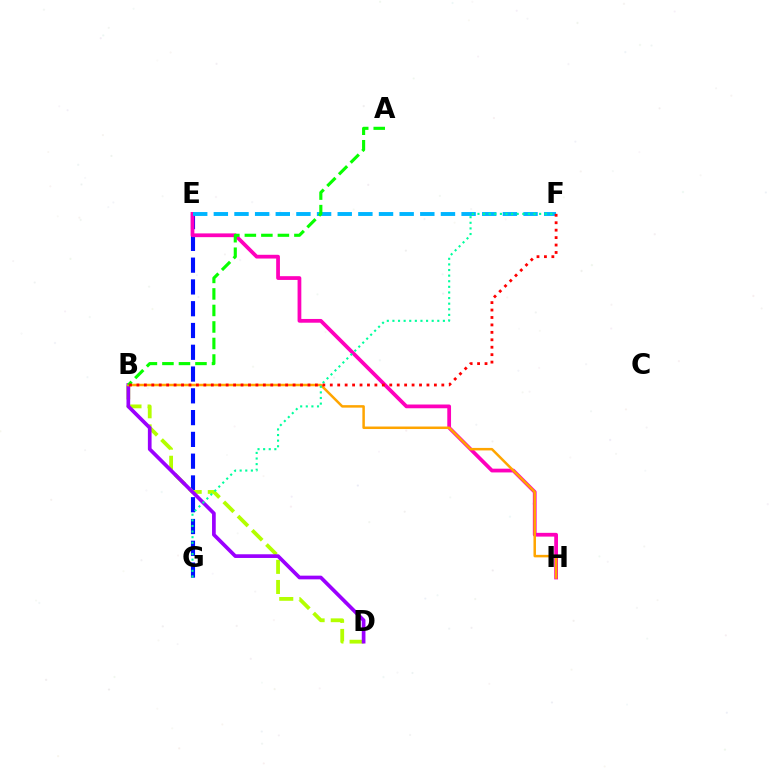{('E', 'G'): [{'color': '#0010ff', 'line_style': 'dashed', 'thickness': 2.96}], ('B', 'D'): [{'color': '#b3ff00', 'line_style': 'dashed', 'thickness': 2.73}, {'color': '#9b00ff', 'line_style': 'solid', 'thickness': 2.66}], ('E', 'H'): [{'color': '#ff00bd', 'line_style': 'solid', 'thickness': 2.7}], ('B', 'H'): [{'color': '#ffa500', 'line_style': 'solid', 'thickness': 1.8}], ('E', 'F'): [{'color': '#00b5ff', 'line_style': 'dashed', 'thickness': 2.8}], ('A', 'B'): [{'color': '#08ff00', 'line_style': 'dashed', 'thickness': 2.24}], ('F', 'G'): [{'color': '#00ff9d', 'line_style': 'dotted', 'thickness': 1.52}], ('B', 'F'): [{'color': '#ff0000', 'line_style': 'dotted', 'thickness': 2.02}]}